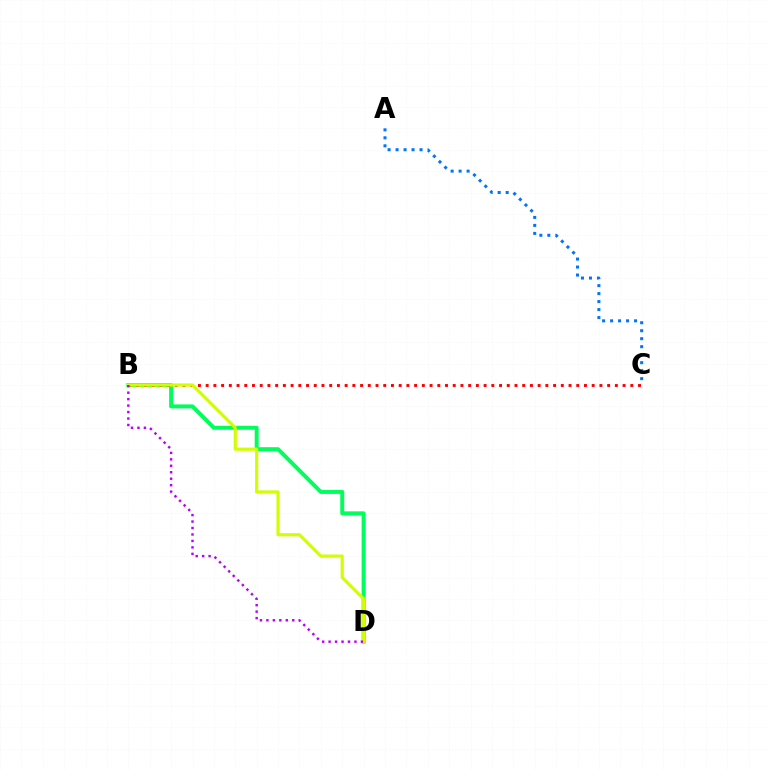{('B', 'D'): [{'color': '#00ff5c', 'line_style': 'solid', 'thickness': 2.85}, {'color': '#d1ff00', 'line_style': 'solid', 'thickness': 2.29}, {'color': '#b900ff', 'line_style': 'dotted', 'thickness': 1.76}], ('B', 'C'): [{'color': '#ff0000', 'line_style': 'dotted', 'thickness': 2.1}], ('A', 'C'): [{'color': '#0074ff', 'line_style': 'dotted', 'thickness': 2.17}]}